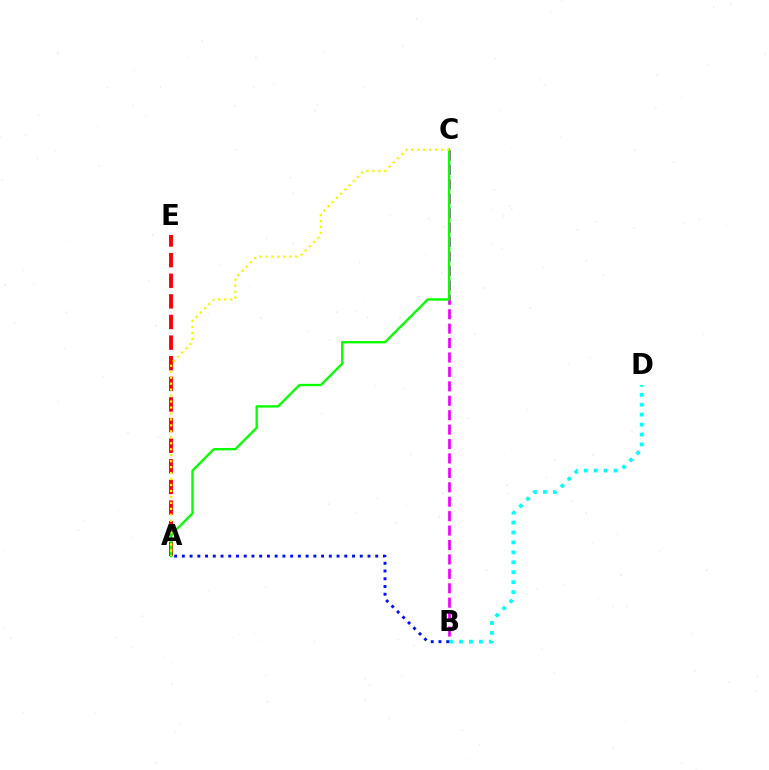{('A', 'E'): [{'color': '#ff0000', 'line_style': 'dashed', 'thickness': 2.8}], ('B', 'C'): [{'color': '#ee00ff', 'line_style': 'dashed', 'thickness': 1.96}], ('A', 'B'): [{'color': '#0010ff', 'line_style': 'dotted', 'thickness': 2.1}], ('B', 'D'): [{'color': '#00fff6', 'line_style': 'dotted', 'thickness': 2.7}], ('A', 'C'): [{'color': '#08ff00', 'line_style': 'solid', 'thickness': 1.69}, {'color': '#fcf500', 'line_style': 'dotted', 'thickness': 1.62}]}